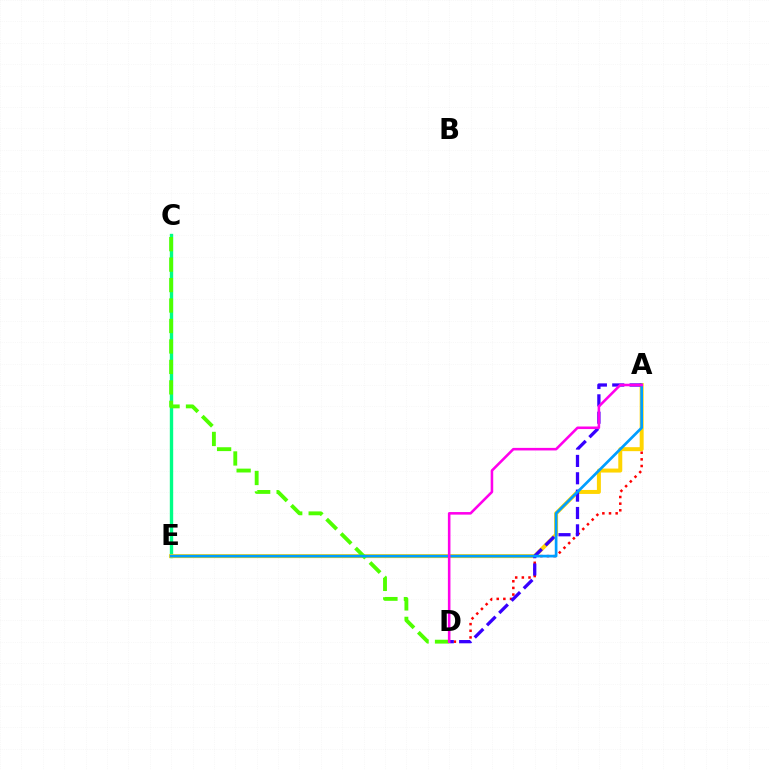{('C', 'E'): [{'color': '#00ff86', 'line_style': 'solid', 'thickness': 2.43}], ('A', 'D'): [{'color': '#ff0000', 'line_style': 'dotted', 'thickness': 1.81}, {'color': '#3700ff', 'line_style': 'dashed', 'thickness': 2.36}, {'color': '#ff00ed', 'line_style': 'solid', 'thickness': 1.85}], ('A', 'E'): [{'color': '#ffd500', 'line_style': 'solid', 'thickness': 2.87}, {'color': '#009eff', 'line_style': 'solid', 'thickness': 1.94}], ('C', 'D'): [{'color': '#4fff00', 'line_style': 'dashed', 'thickness': 2.78}]}